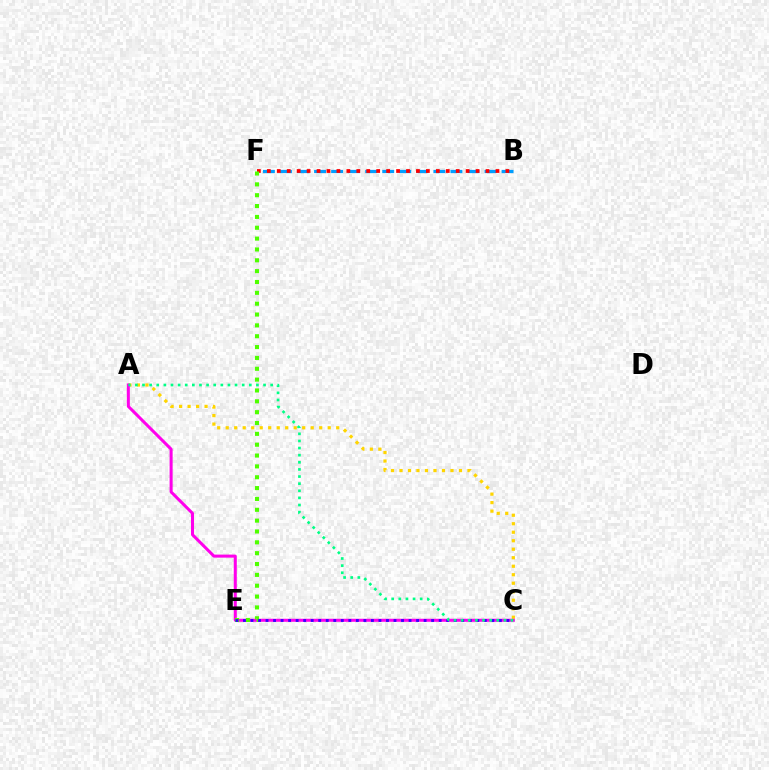{('A', 'C'): [{'color': '#ffd500', 'line_style': 'dotted', 'thickness': 2.31}, {'color': '#ff00ed', 'line_style': 'solid', 'thickness': 2.18}, {'color': '#00ff86', 'line_style': 'dotted', 'thickness': 1.93}], ('B', 'F'): [{'color': '#009eff', 'line_style': 'dashed', 'thickness': 2.32}, {'color': '#ff0000', 'line_style': 'dotted', 'thickness': 2.7}], ('E', 'F'): [{'color': '#4fff00', 'line_style': 'dotted', 'thickness': 2.95}], ('C', 'E'): [{'color': '#3700ff', 'line_style': 'dotted', 'thickness': 2.05}]}